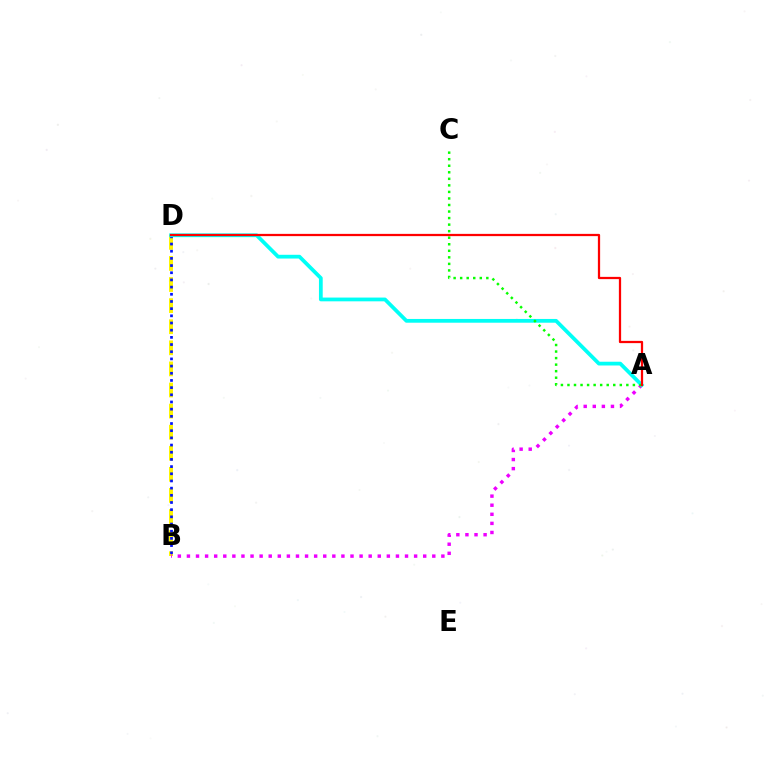{('B', 'D'): [{'color': '#fcf500', 'line_style': 'dashed', 'thickness': 2.86}, {'color': '#0010ff', 'line_style': 'dotted', 'thickness': 1.95}], ('A', 'B'): [{'color': '#ee00ff', 'line_style': 'dotted', 'thickness': 2.47}], ('A', 'D'): [{'color': '#00fff6', 'line_style': 'solid', 'thickness': 2.71}, {'color': '#ff0000', 'line_style': 'solid', 'thickness': 1.62}], ('A', 'C'): [{'color': '#08ff00', 'line_style': 'dotted', 'thickness': 1.78}]}